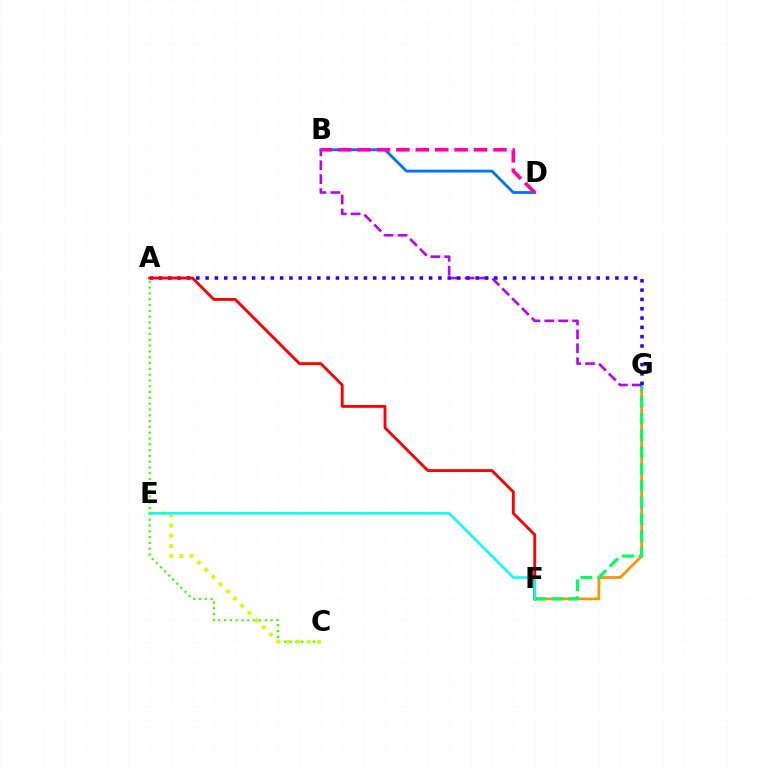{('A', 'C'): [{'color': '#3dff00', 'line_style': 'dotted', 'thickness': 1.58}], ('F', 'G'): [{'color': '#ff9400', 'line_style': 'solid', 'thickness': 1.99}, {'color': '#00ff5c', 'line_style': 'dashed', 'thickness': 2.28}], ('B', 'G'): [{'color': '#b900ff', 'line_style': 'dashed', 'thickness': 1.89}], ('B', 'D'): [{'color': '#0074ff', 'line_style': 'solid', 'thickness': 2.05}, {'color': '#ff00ac', 'line_style': 'dashed', 'thickness': 2.64}], ('A', 'G'): [{'color': '#2500ff', 'line_style': 'dotted', 'thickness': 2.53}], ('C', 'E'): [{'color': '#d1ff00', 'line_style': 'dotted', 'thickness': 2.77}], ('A', 'F'): [{'color': '#ff0000', 'line_style': 'solid', 'thickness': 2.06}], ('E', 'F'): [{'color': '#00fff6', 'line_style': 'solid', 'thickness': 1.79}]}